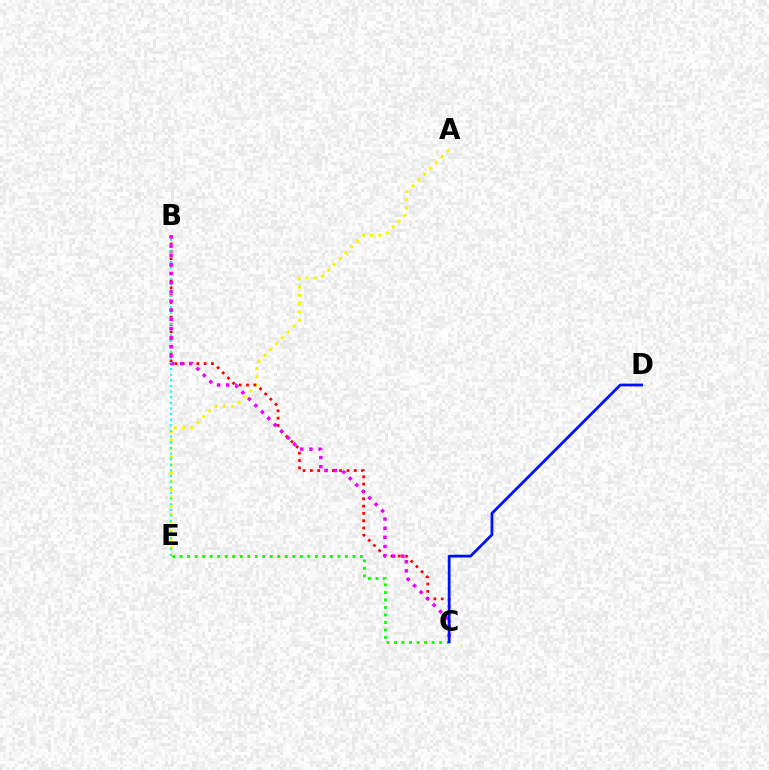{('C', 'E'): [{'color': '#08ff00', 'line_style': 'dotted', 'thickness': 2.04}], ('A', 'E'): [{'color': '#fcf500', 'line_style': 'dotted', 'thickness': 2.24}], ('B', 'C'): [{'color': '#ff0000', 'line_style': 'dotted', 'thickness': 1.99}, {'color': '#ee00ff', 'line_style': 'dotted', 'thickness': 2.49}], ('B', 'E'): [{'color': '#00fff6', 'line_style': 'dotted', 'thickness': 1.53}], ('C', 'D'): [{'color': '#0010ff', 'line_style': 'solid', 'thickness': 2.01}]}